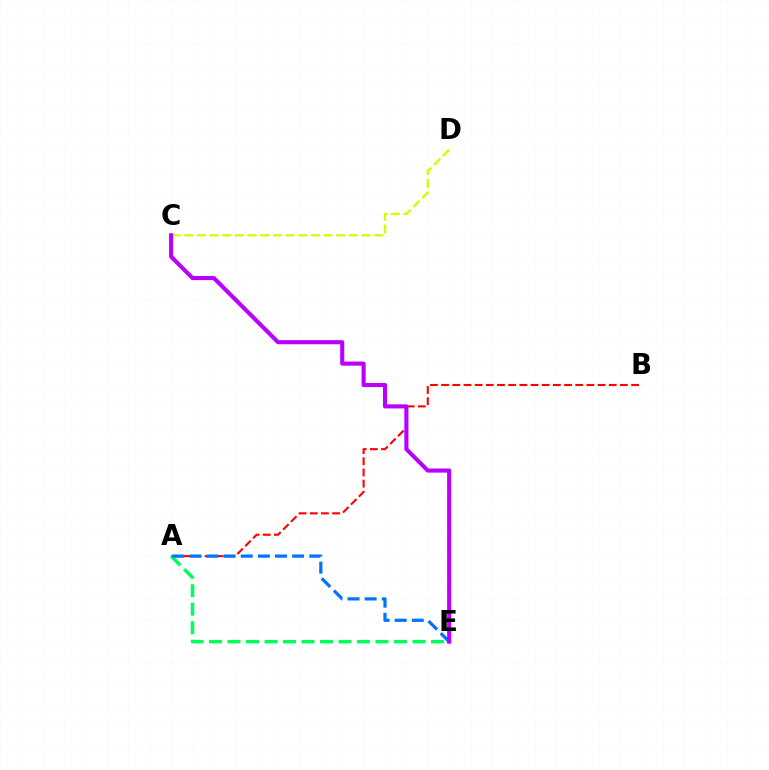{('C', 'D'): [{'color': '#d1ff00', 'line_style': 'dashed', 'thickness': 1.72}], ('A', 'B'): [{'color': '#ff0000', 'line_style': 'dashed', 'thickness': 1.52}], ('A', 'E'): [{'color': '#00ff5c', 'line_style': 'dashed', 'thickness': 2.51}, {'color': '#0074ff', 'line_style': 'dashed', 'thickness': 2.33}], ('C', 'E'): [{'color': '#b900ff', 'line_style': 'solid', 'thickness': 2.95}]}